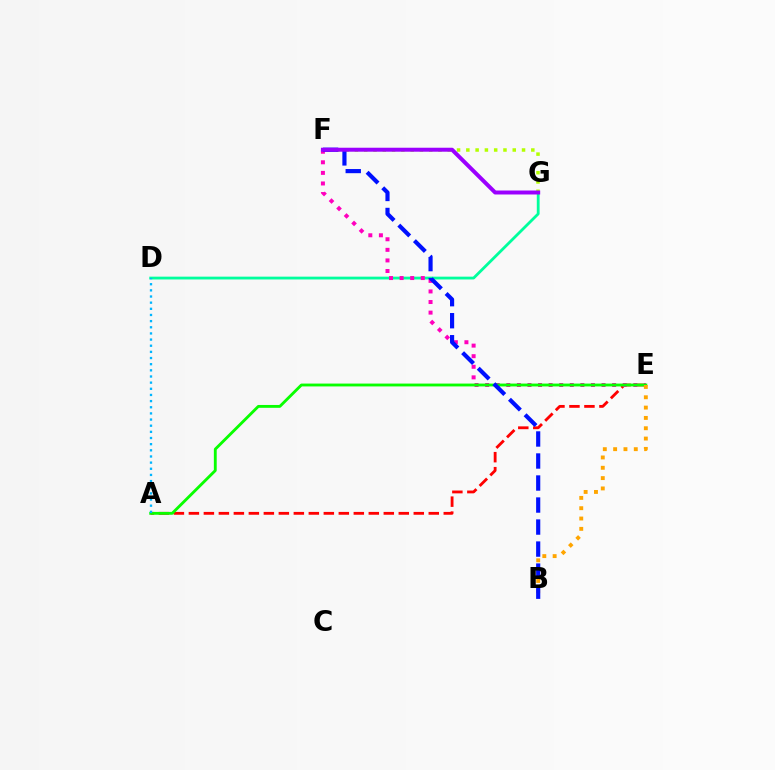{('D', 'G'): [{'color': '#00ff9d', 'line_style': 'solid', 'thickness': 2.02}], ('A', 'E'): [{'color': '#ff0000', 'line_style': 'dashed', 'thickness': 2.04}, {'color': '#08ff00', 'line_style': 'solid', 'thickness': 2.05}], ('E', 'F'): [{'color': '#ff00bd', 'line_style': 'dotted', 'thickness': 2.88}], ('F', 'G'): [{'color': '#b3ff00', 'line_style': 'dotted', 'thickness': 2.52}, {'color': '#9b00ff', 'line_style': 'solid', 'thickness': 2.86}], ('B', 'E'): [{'color': '#ffa500', 'line_style': 'dotted', 'thickness': 2.81}], ('B', 'F'): [{'color': '#0010ff', 'line_style': 'dashed', 'thickness': 2.99}], ('A', 'D'): [{'color': '#00b5ff', 'line_style': 'dotted', 'thickness': 1.67}]}